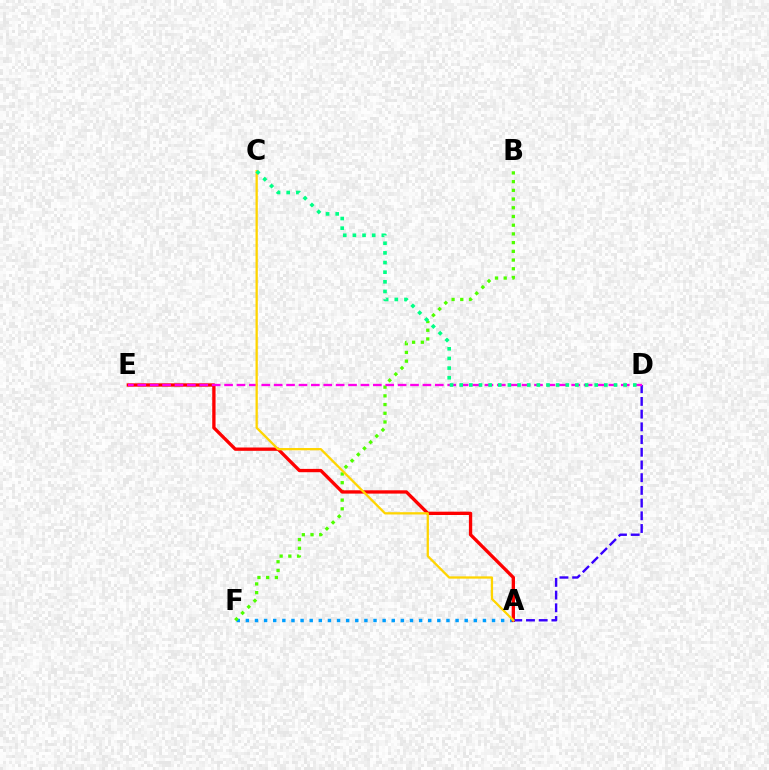{('A', 'F'): [{'color': '#009eff', 'line_style': 'dotted', 'thickness': 2.48}], ('B', 'F'): [{'color': '#4fff00', 'line_style': 'dotted', 'thickness': 2.37}], ('A', 'E'): [{'color': '#ff0000', 'line_style': 'solid', 'thickness': 2.39}], ('A', 'D'): [{'color': '#3700ff', 'line_style': 'dashed', 'thickness': 1.73}], ('D', 'E'): [{'color': '#ff00ed', 'line_style': 'dashed', 'thickness': 1.68}], ('A', 'C'): [{'color': '#ffd500', 'line_style': 'solid', 'thickness': 1.64}], ('C', 'D'): [{'color': '#00ff86', 'line_style': 'dotted', 'thickness': 2.62}]}